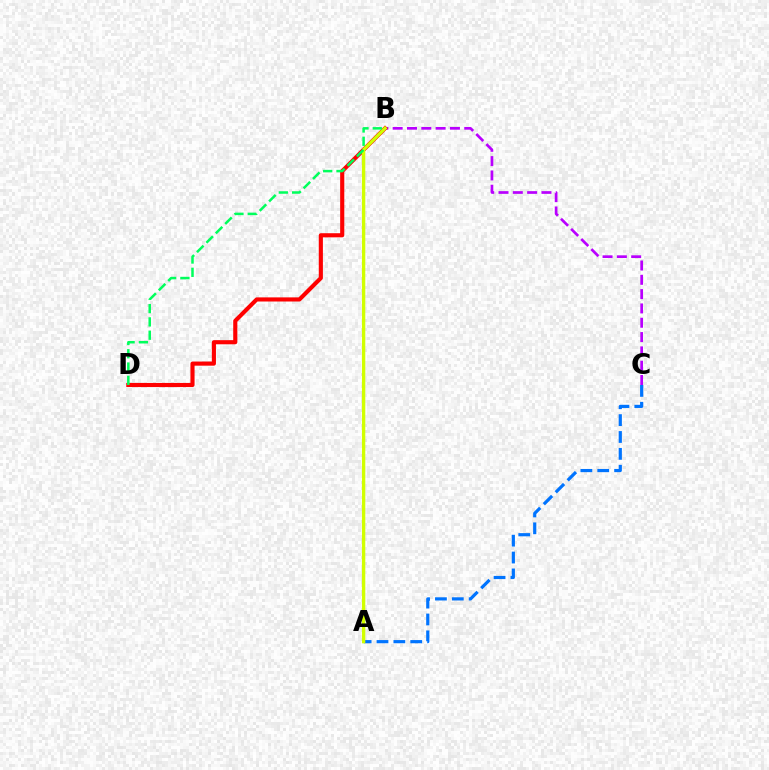{('A', 'C'): [{'color': '#0074ff', 'line_style': 'dashed', 'thickness': 2.29}], ('B', 'C'): [{'color': '#b900ff', 'line_style': 'dashed', 'thickness': 1.94}], ('B', 'D'): [{'color': '#ff0000', 'line_style': 'solid', 'thickness': 2.97}, {'color': '#00ff5c', 'line_style': 'dashed', 'thickness': 1.81}], ('A', 'B'): [{'color': '#d1ff00', 'line_style': 'solid', 'thickness': 2.41}]}